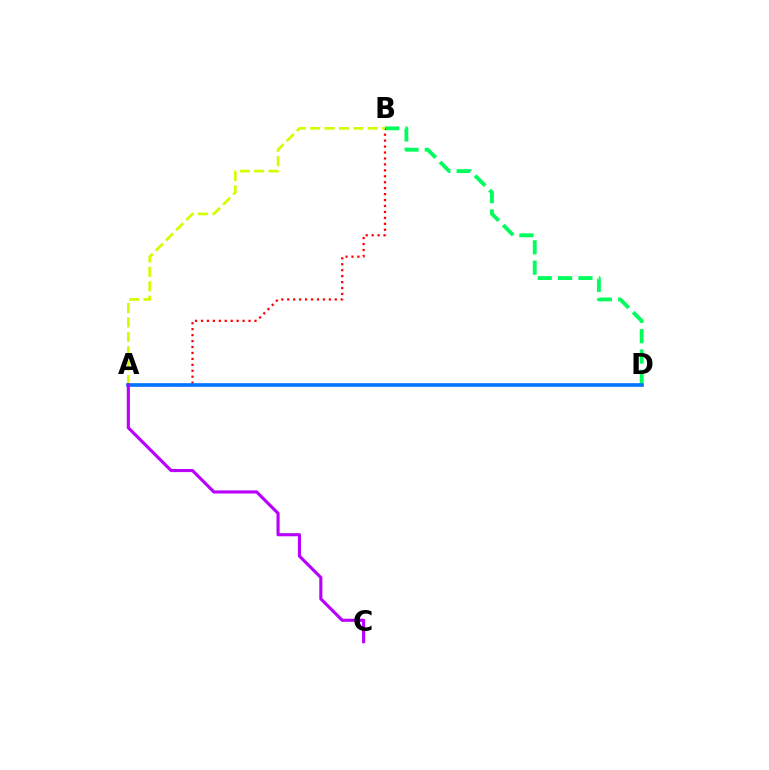{('B', 'D'): [{'color': '#00ff5c', 'line_style': 'dashed', 'thickness': 2.77}], ('A', 'B'): [{'color': '#ff0000', 'line_style': 'dotted', 'thickness': 1.61}, {'color': '#d1ff00', 'line_style': 'dashed', 'thickness': 1.95}], ('A', 'D'): [{'color': '#0074ff', 'line_style': 'solid', 'thickness': 2.63}], ('A', 'C'): [{'color': '#b900ff', 'line_style': 'solid', 'thickness': 2.24}]}